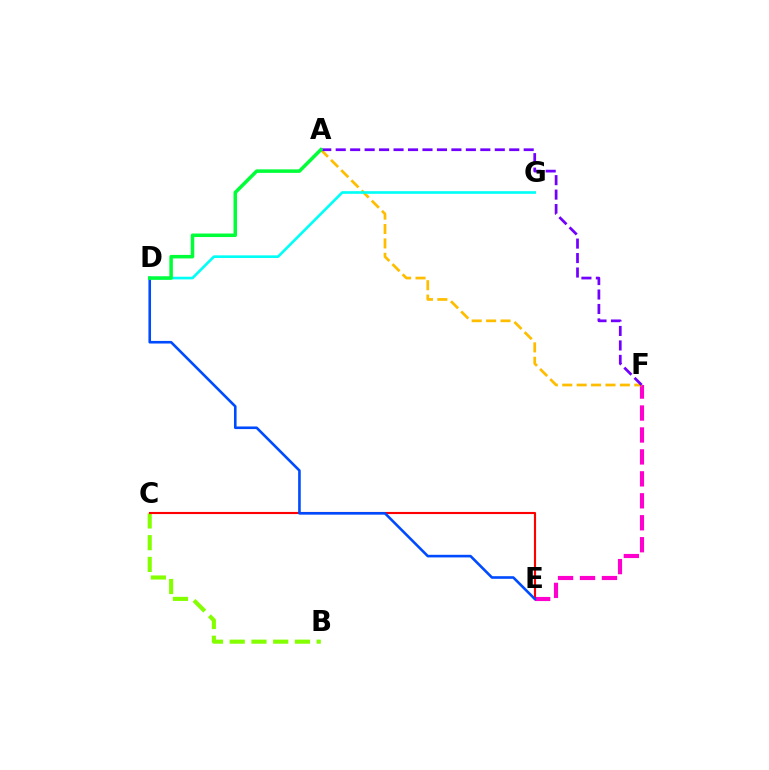{('B', 'C'): [{'color': '#84ff00', 'line_style': 'dashed', 'thickness': 2.95}], ('E', 'F'): [{'color': '#ff00cf', 'line_style': 'dashed', 'thickness': 2.98}], ('C', 'E'): [{'color': '#ff0000', 'line_style': 'solid', 'thickness': 1.54}], ('A', 'F'): [{'color': '#ffbd00', 'line_style': 'dashed', 'thickness': 1.96}, {'color': '#7200ff', 'line_style': 'dashed', 'thickness': 1.96}], ('D', 'E'): [{'color': '#004bff', 'line_style': 'solid', 'thickness': 1.88}], ('D', 'G'): [{'color': '#00fff6', 'line_style': 'solid', 'thickness': 1.9}], ('A', 'D'): [{'color': '#00ff39', 'line_style': 'solid', 'thickness': 2.53}]}